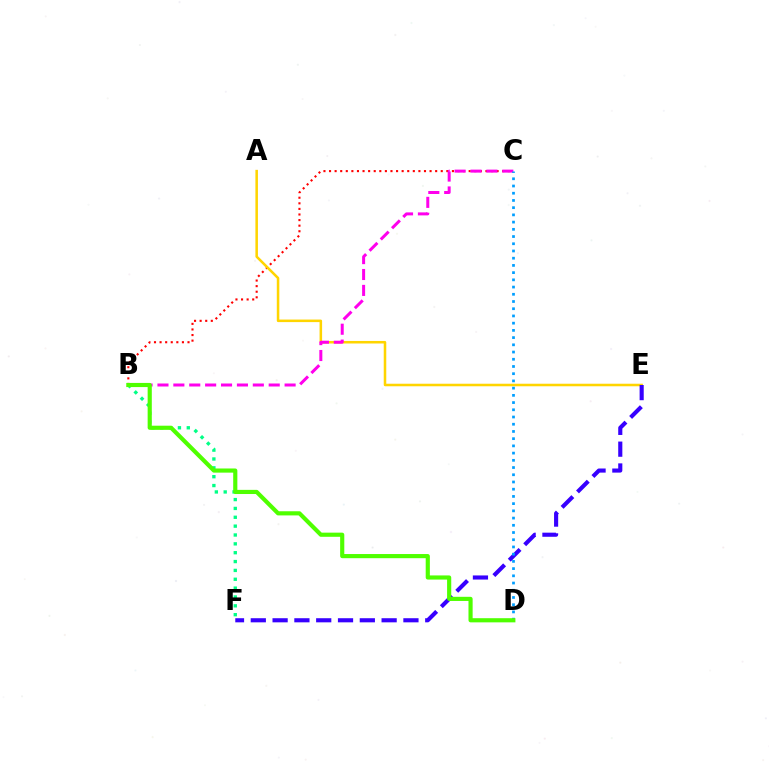{('B', 'C'): [{'color': '#ff0000', 'line_style': 'dotted', 'thickness': 1.52}, {'color': '#ff00ed', 'line_style': 'dashed', 'thickness': 2.16}], ('A', 'E'): [{'color': '#ffd500', 'line_style': 'solid', 'thickness': 1.83}], ('E', 'F'): [{'color': '#3700ff', 'line_style': 'dashed', 'thickness': 2.96}], ('B', 'F'): [{'color': '#00ff86', 'line_style': 'dotted', 'thickness': 2.41}], ('C', 'D'): [{'color': '#009eff', 'line_style': 'dotted', 'thickness': 1.96}], ('B', 'D'): [{'color': '#4fff00', 'line_style': 'solid', 'thickness': 2.99}]}